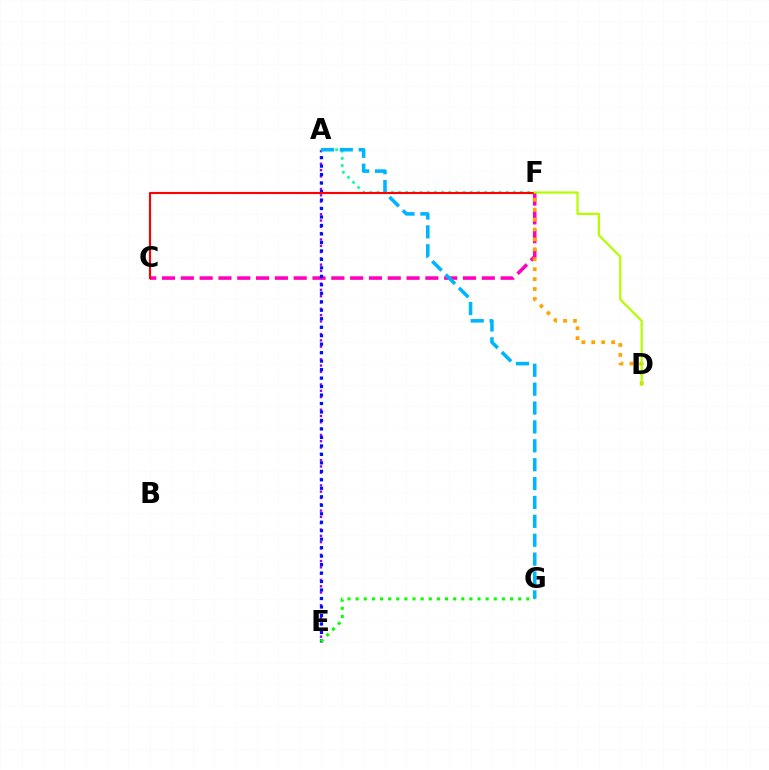{('C', 'F'): [{'color': '#ff00bd', 'line_style': 'dashed', 'thickness': 2.56}, {'color': '#ff0000', 'line_style': 'solid', 'thickness': 1.54}], ('A', 'E'): [{'color': '#9b00ff', 'line_style': 'dotted', 'thickness': 1.71}, {'color': '#0010ff', 'line_style': 'dotted', 'thickness': 2.3}], ('A', 'F'): [{'color': '#00ff9d', 'line_style': 'dotted', 'thickness': 1.95}], ('D', 'F'): [{'color': '#ffa500', 'line_style': 'dotted', 'thickness': 2.7}, {'color': '#b3ff00', 'line_style': 'solid', 'thickness': 1.62}], ('A', 'G'): [{'color': '#00b5ff', 'line_style': 'dashed', 'thickness': 2.57}], ('E', 'G'): [{'color': '#08ff00', 'line_style': 'dotted', 'thickness': 2.21}]}